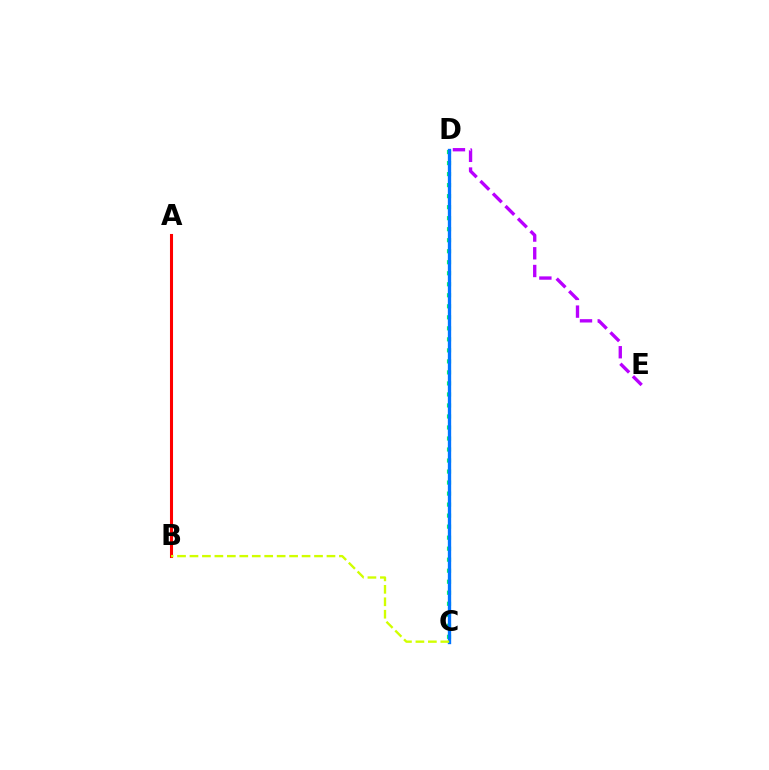{('C', 'D'): [{'color': '#00ff5c', 'line_style': 'dotted', 'thickness': 2.99}, {'color': '#0074ff', 'line_style': 'solid', 'thickness': 2.41}], ('A', 'B'): [{'color': '#ff0000', 'line_style': 'solid', 'thickness': 2.21}], ('D', 'E'): [{'color': '#b900ff', 'line_style': 'dashed', 'thickness': 2.41}], ('B', 'C'): [{'color': '#d1ff00', 'line_style': 'dashed', 'thickness': 1.69}]}